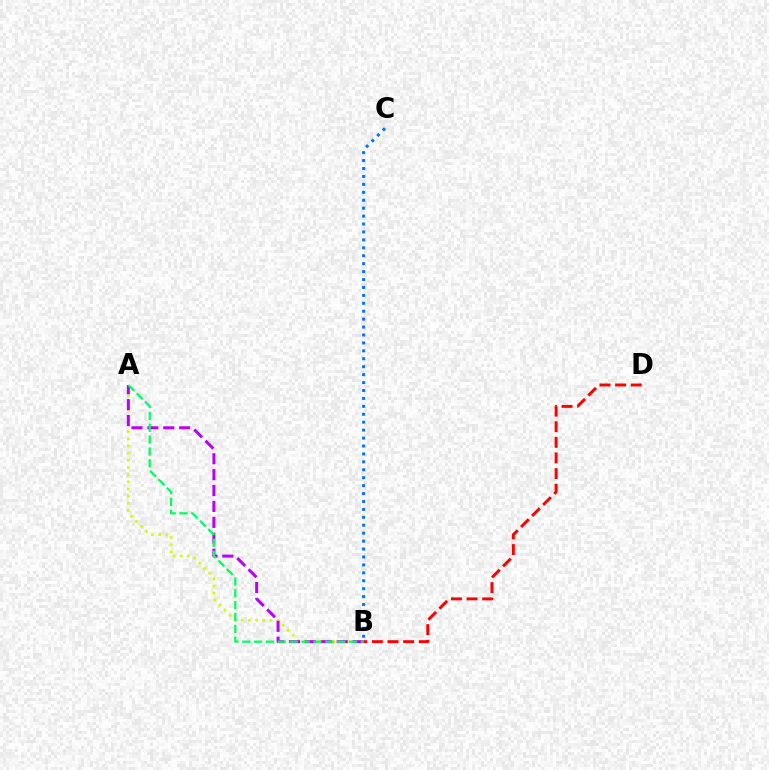{('A', 'B'): [{'color': '#d1ff00', 'line_style': 'dotted', 'thickness': 1.95}, {'color': '#b900ff', 'line_style': 'dashed', 'thickness': 2.16}, {'color': '#00ff5c', 'line_style': 'dashed', 'thickness': 1.61}], ('B', 'D'): [{'color': '#ff0000', 'line_style': 'dashed', 'thickness': 2.12}], ('B', 'C'): [{'color': '#0074ff', 'line_style': 'dotted', 'thickness': 2.15}]}